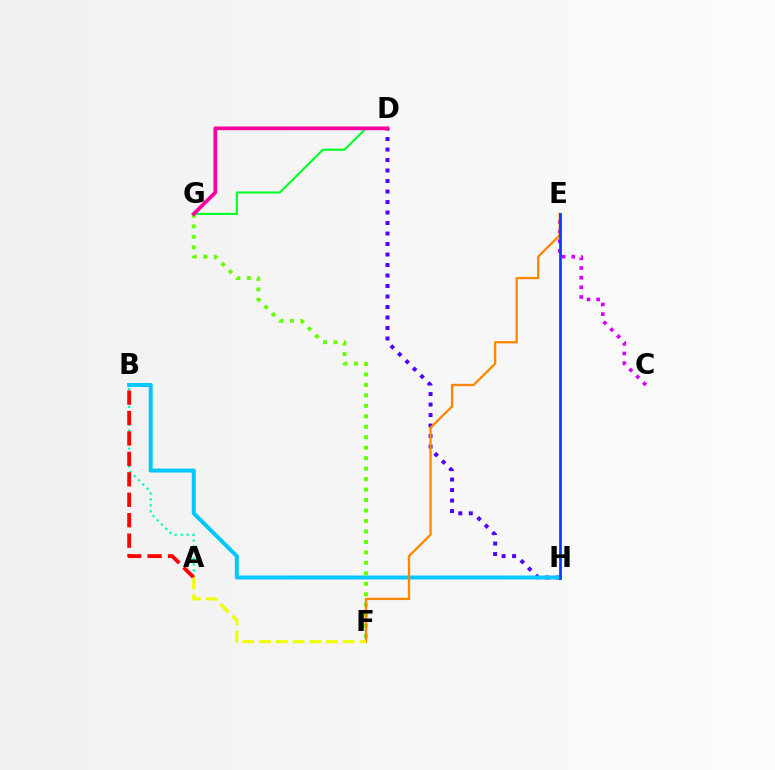{('D', 'H'): [{'color': '#4f00ff', 'line_style': 'dotted', 'thickness': 2.85}], ('B', 'H'): [{'color': '#00c7ff', 'line_style': 'solid', 'thickness': 2.86}], ('D', 'G'): [{'color': '#00ff27', 'line_style': 'solid', 'thickness': 1.53}, {'color': '#ff00a0', 'line_style': 'solid', 'thickness': 2.69}], ('F', 'G'): [{'color': '#66ff00', 'line_style': 'dotted', 'thickness': 2.84}], ('C', 'E'): [{'color': '#d600ff', 'line_style': 'dotted', 'thickness': 2.63}], ('A', 'B'): [{'color': '#00ffaf', 'line_style': 'dotted', 'thickness': 1.62}, {'color': '#ff0000', 'line_style': 'dashed', 'thickness': 2.78}], ('E', 'F'): [{'color': '#ff8800', 'line_style': 'solid', 'thickness': 1.67}], ('A', 'F'): [{'color': '#eeff00', 'line_style': 'dashed', 'thickness': 2.27}], ('E', 'H'): [{'color': '#003fff', 'line_style': 'solid', 'thickness': 1.95}]}